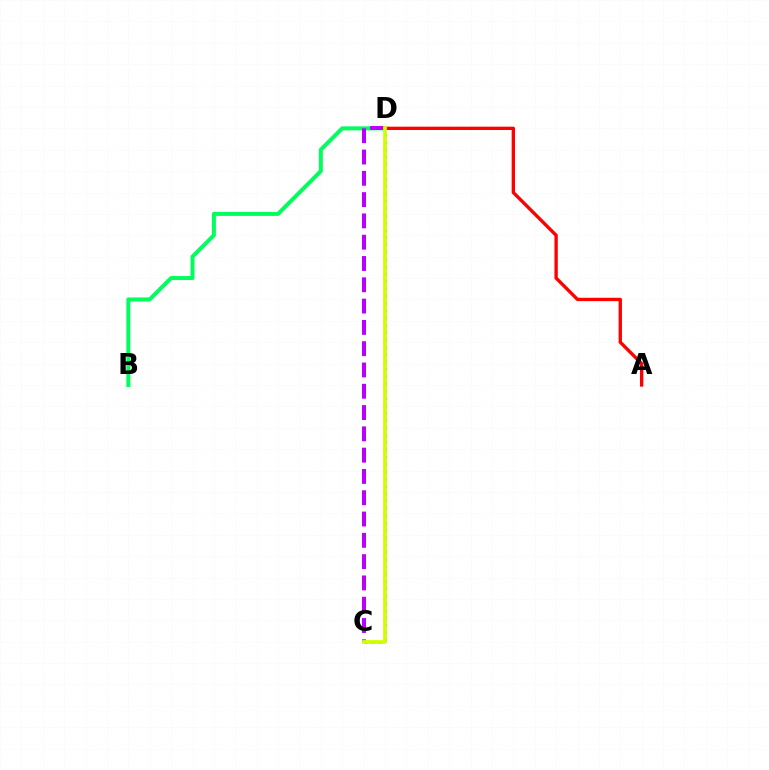{('C', 'D'): [{'color': '#0074ff', 'line_style': 'dotted', 'thickness': 1.99}, {'color': '#b900ff', 'line_style': 'dashed', 'thickness': 2.89}, {'color': '#d1ff00', 'line_style': 'solid', 'thickness': 2.72}], ('B', 'D'): [{'color': '#00ff5c', 'line_style': 'solid', 'thickness': 2.87}], ('A', 'D'): [{'color': '#ff0000', 'line_style': 'solid', 'thickness': 2.4}]}